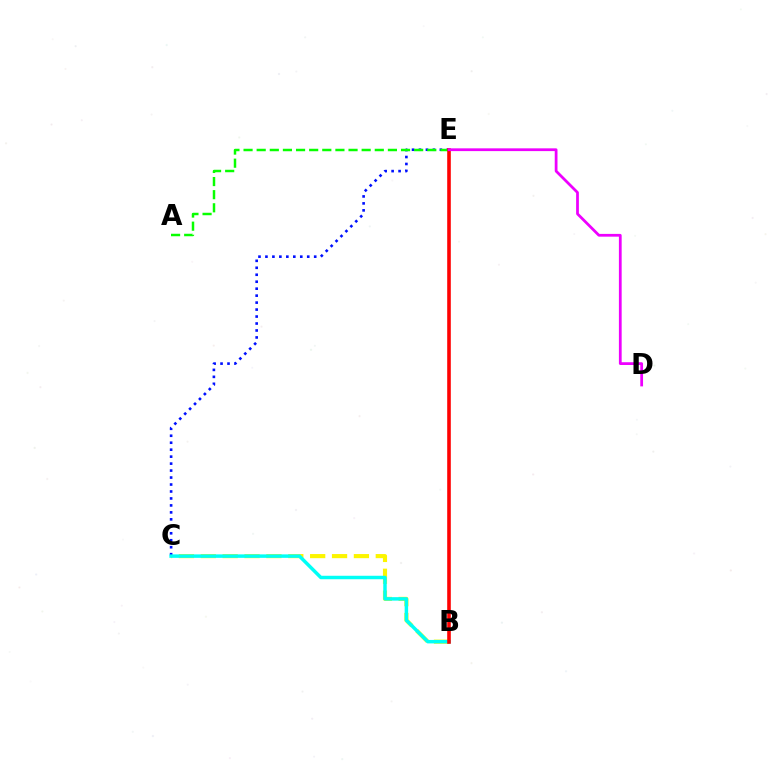{('B', 'C'): [{'color': '#fcf500', 'line_style': 'dashed', 'thickness': 2.97}, {'color': '#00fff6', 'line_style': 'solid', 'thickness': 2.5}], ('C', 'E'): [{'color': '#0010ff', 'line_style': 'dotted', 'thickness': 1.89}], ('A', 'E'): [{'color': '#08ff00', 'line_style': 'dashed', 'thickness': 1.78}], ('B', 'E'): [{'color': '#ff0000', 'line_style': 'solid', 'thickness': 2.59}], ('D', 'E'): [{'color': '#ee00ff', 'line_style': 'solid', 'thickness': 1.99}]}